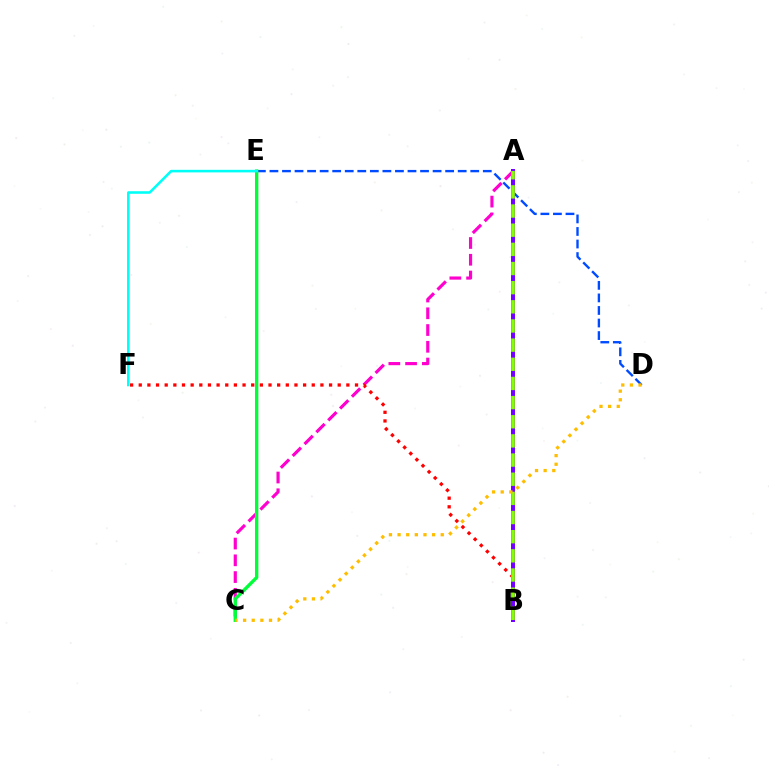{('D', 'E'): [{'color': '#004bff', 'line_style': 'dashed', 'thickness': 1.7}], ('A', 'C'): [{'color': '#ff00cf', 'line_style': 'dashed', 'thickness': 2.28}], ('C', 'E'): [{'color': '#00ff39', 'line_style': 'solid', 'thickness': 2.42}], ('B', 'F'): [{'color': '#ff0000', 'line_style': 'dotted', 'thickness': 2.35}], ('A', 'B'): [{'color': '#7200ff', 'line_style': 'solid', 'thickness': 2.87}, {'color': '#84ff00', 'line_style': 'dashed', 'thickness': 2.6}], ('C', 'D'): [{'color': '#ffbd00', 'line_style': 'dotted', 'thickness': 2.35}], ('E', 'F'): [{'color': '#00fff6', 'line_style': 'solid', 'thickness': 1.85}]}